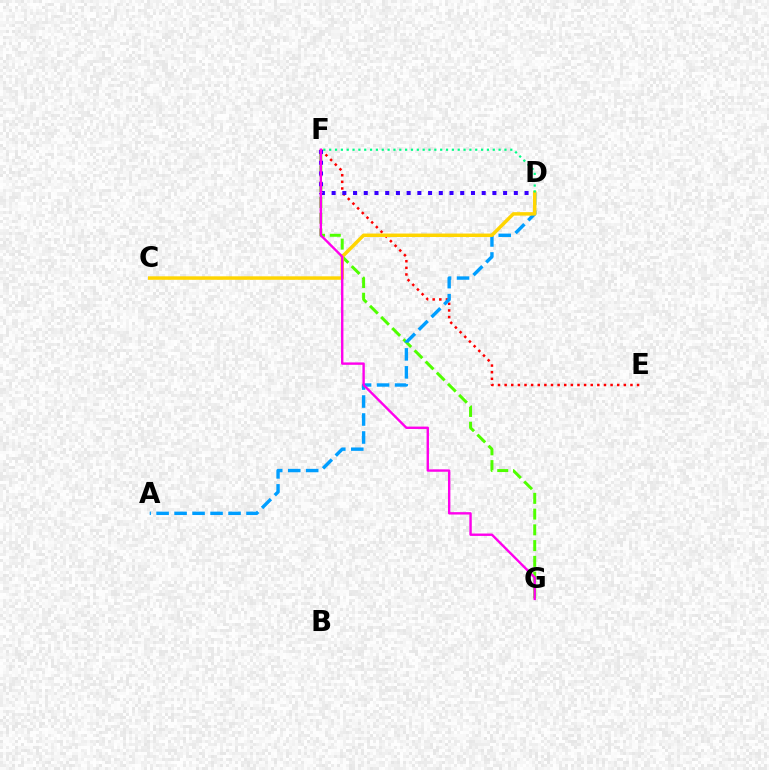{('F', 'G'): [{'color': '#4fff00', 'line_style': 'dashed', 'thickness': 2.14}, {'color': '#ff00ed', 'line_style': 'solid', 'thickness': 1.72}], ('E', 'F'): [{'color': '#ff0000', 'line_style': 'dotted', 'thickness': 1.8}], ('D', 'F'): [{'color': '#3700ff', 'line_style': 'dotted', 'thickness': 2.91}, {'color': '#00ff86', 'line_style': 'dotted', 'thickness': 1.59}], ('A', 'D'): [{'color': '#009eff', 'line_style': 'dashed', 'thickness': 2.44}], ('C', 'D'): [{'color': '#ffd500', 'line_style': 'solid', 'thickness': 2.5}]}